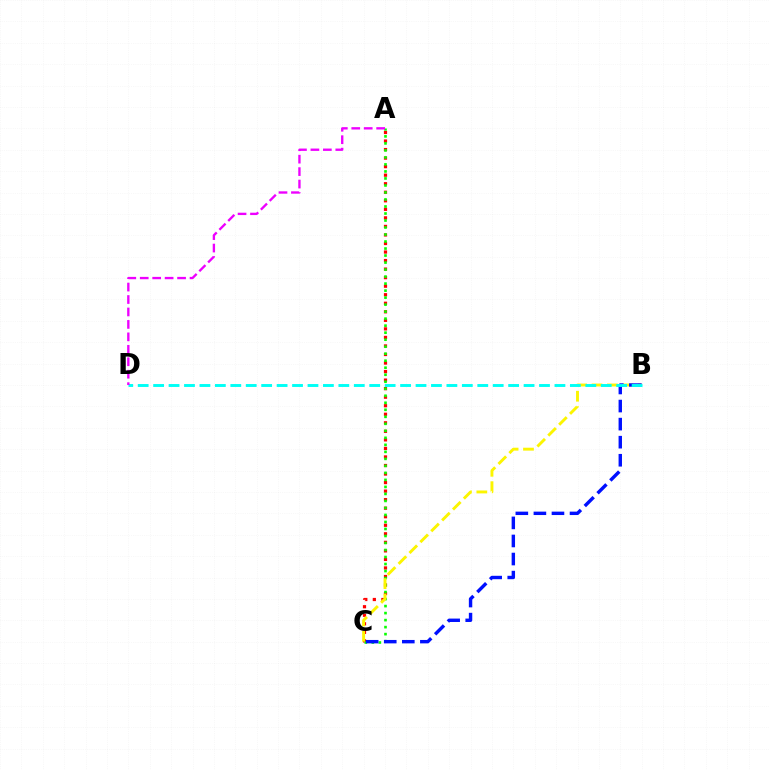{('A', 'C'): [{'color': '#ff0000', 'line_style': 'dotted', 'thickness': 2.32}, {'color': '#08ff00', 'line_style': 'dotted', 'thickness': 1.9}], ('B', 'C'): [{'color': '#fcf500', 'line_style': 'dashed', 'thickness': 2.09}, {'color': '#0010ff', 'line_style': 'dashed', 'thickness': 2.45}], ('B', 'D'): [{'color': '#00fff6', 'line_style': 'dashed', 'thickness': 2.1}], ('A', 'D'): [{'color': '#ee00ff', 'line_style': 'dashed', 'thickness': 1.69}]}